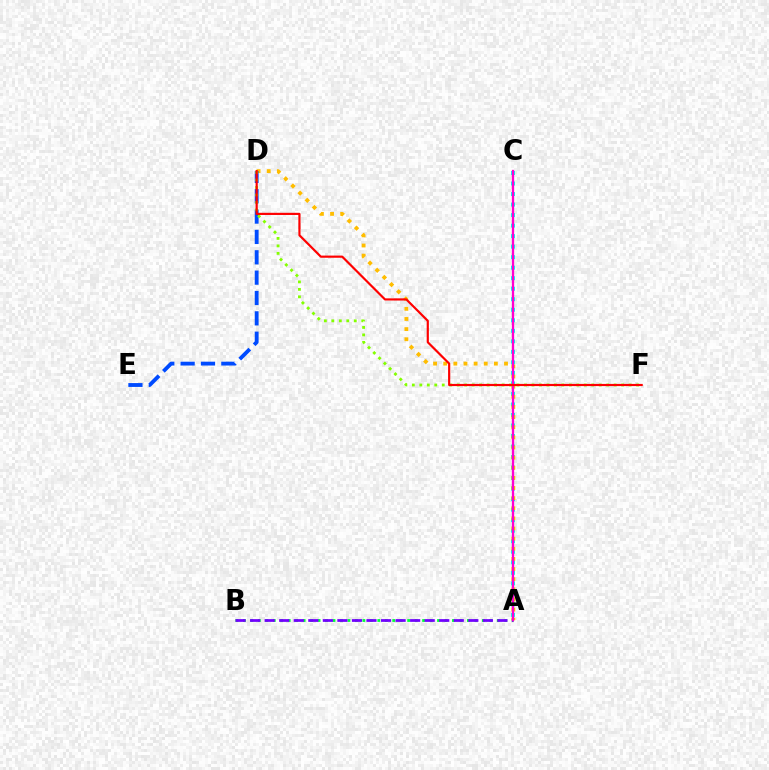{('A', 'C'): [{'color': '#00fff6', 'line_style': 'dotted', 'thickness': 2.86}, {'color': '#ff00cf', 'line_style': 'solid', 'thickness': 1.66}], ('A', 'D'): [{'color': '#ffbd00', 'line_style': 'dotted', 'thickness': 2.75}], ('A', 'B'): [{'color': '#00ff39', 'line_style': 'dotted', 'thickness': 2.03}, {'color': '#7200ff', 'line_style': 'dashed', 'thickness': 1.98}], ('D', 'E'): [{'color': '#004bff', 'line_style': 'dashed', 'thickness': 2.76}], ('D', 'F'): [{'color': '#84ff00', 'line_style': 'dotted', 'thickness': 2.03}, {'color': '#ff0000', 'line_style': 'solid', 'thickness': 1.57}]}